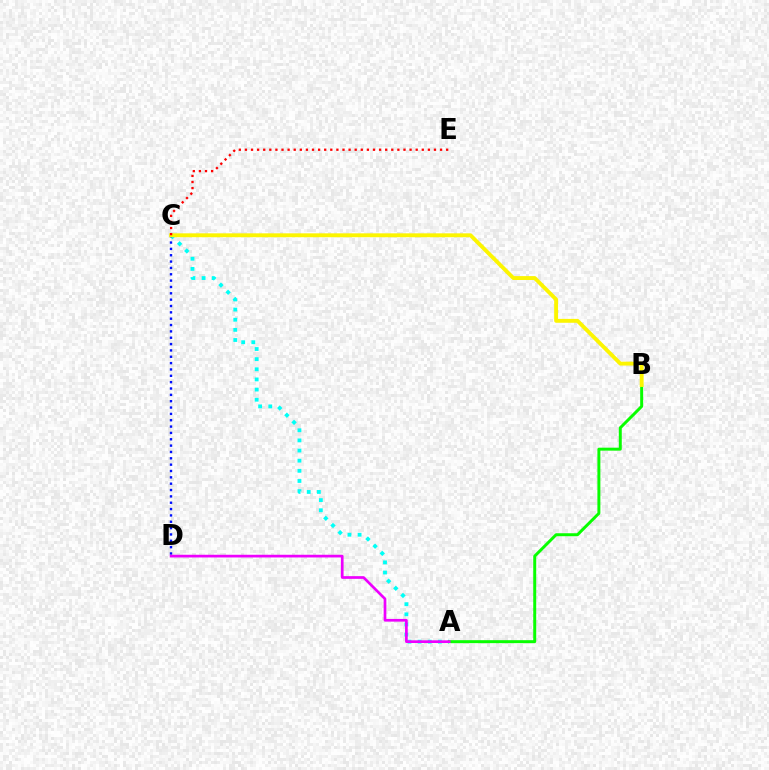{('A', 'C'): [{'color': '#00fff6', 'line_style': 'dotted', 'thickness': 2.75}], ('C', 'D'): [{'color': '#0010ff', 'line_style': 'dotted', 'thickness': 1.72}], ('A', 'B'): [{'color': '#08ff00', 'line_style': 'solid', 'thickness': 2.14}], ('A', 'D'): [{'color': '#ee00ff', 'line_style': 'solid', 'thickness': 1.94}], ('B', 'C'): [{'color': '#fcf500', 'line_style': 'solid', 'thickness': 2.8}], ('C', 'E'): [{'color': '#ff0000', 'line_style': 'dotted', 'thickness': 1.66}]}